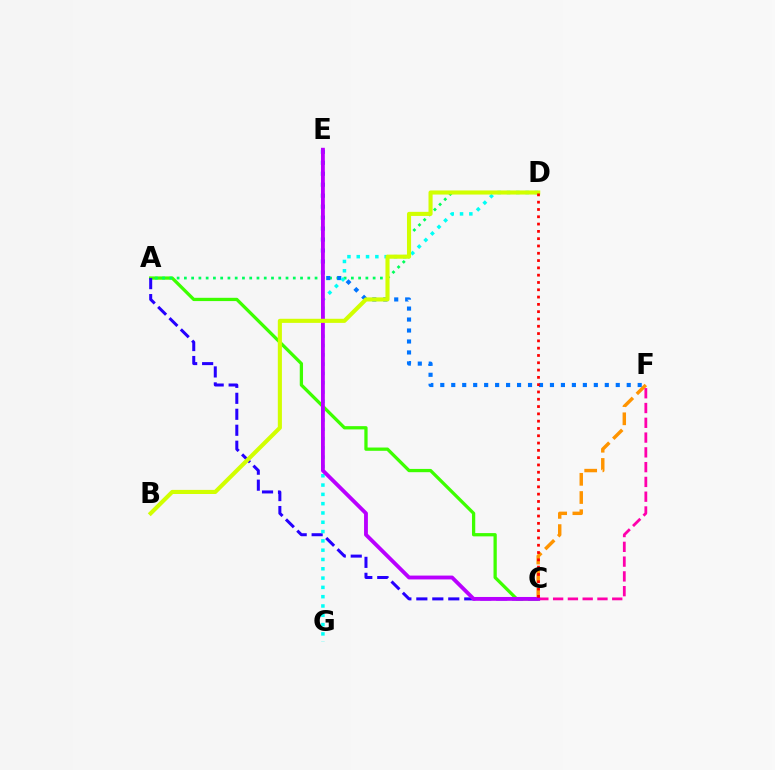{('A', 'C'): [{'color': '#3dff00', 'line_style': 'solid', 'thickness': 2.35}, {'color': '#2500ff', 'line_style': 'dashed', 'thickness': 2.17}], ('A', 'D'): [{'color': '#00ff5c', 'line_style': 'dotted', 'thickness': 1.97}], ('E', 'F'): [{'color': '#0074ff', 'line_style': 'dotted', 'thickness': 2.98}], ('C', 'F'): [{'color': '#ff9400', 'line_style': 'dashed', 'thickness': 2.47}, {'color': '#ff00ac', 'line_style': 'dashed', 'thickness': 2.01}], ('D', 'G'): [{'color': '#00fff6', 'line_style': 'dotted', 'thickness': 2.53}], ('C', 'E'): [{'color': '#b900ff', 'line_style': 'solid', 'thickness': 2.76}], ('B', 'D'): [{'color': '#d1ff00', 'line_style': 'solid', 'thickness': 2.95}], ('C', 'D'): [{'color': '#ff0000', 'line_style': 'dotted', 'thickness': 1.98}]}